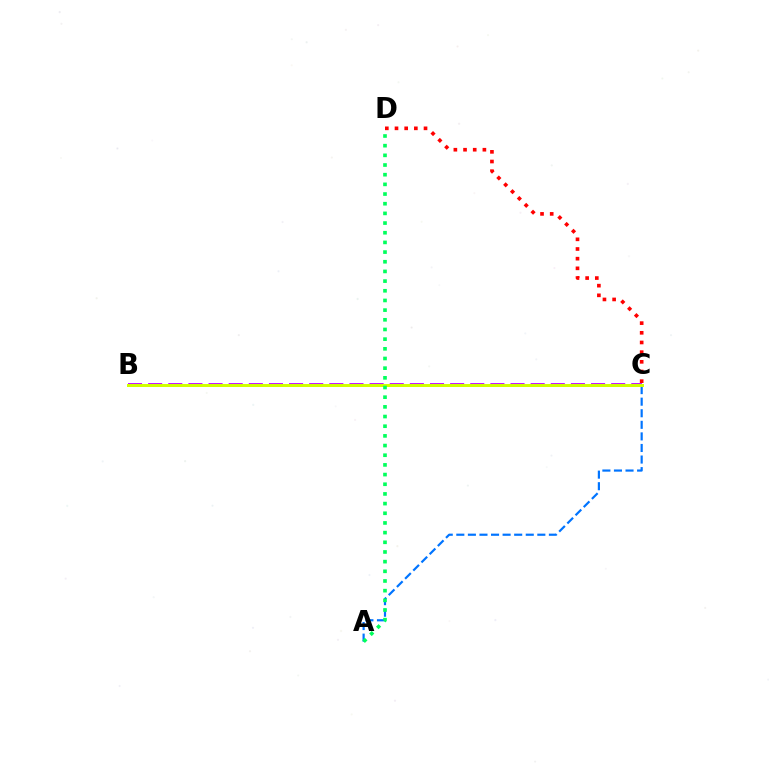{('A', 'C'): [{'color': '#0074ff', 'line_style': 'dashed', 'thickness': 1.57}], ('C', 'D'): [{'color': '#ff0000', 'line_style': 'dotted', 'thickness': 2.63}], ('B', 'C'): [{'color': '#b900ff', 'line_style': 'dashed', 'thickness': 2.73}, {'color': '#d1ff00', 'line_style': 'solid', 'thickness': 2.15}], ('A', 'D'): [{'color': '#00ff5c', 'line_style': 'dotted', 'thickness': 2.63}]}